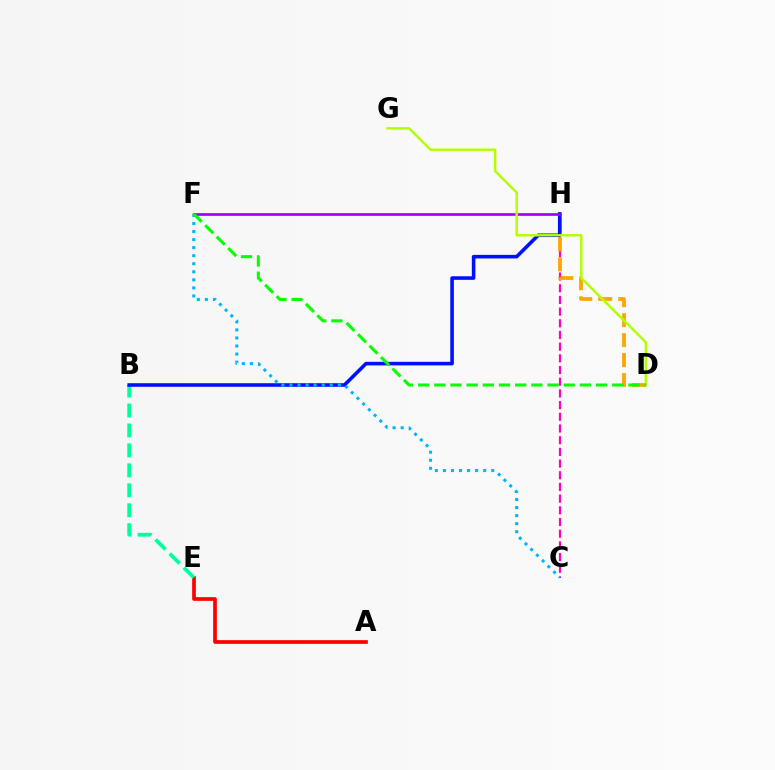{('A', 'E'): [{'color': '#ff0000', 'line_style': 'solid', 'thickness': 2.66}], ('B', 'E'): [{'color': '#00ff9d', 'line_style': 'dashed', 'thickness': 2.71}], ('C', 'H'): [{'color': '#ff00bd', 'line_style': 'dashed', 'thickness': 1.59}], ('D', 'H'): [{'color': '#ffa500', 'line_style': 'dashed', 'thickness': 2.71}], ('B', 'H'): [{'color': '#0010ff', 'line_style': 'solid', 'thickness': 2.58}], ('F', 'H'): [{'color': '#9b00ff', 'line_style': 'solid', 'thickness': 1.92}], ('C', 'F'): [{'color': '#00b5ff', 'line_style': 'dotted', 'thickness': 2.19}], ('D', 'G'): [{'color': '#b3ff00', 'line_style': 'solid', 'thickness': 1.76}], ('D', 'F'): [{'color': '#08ff00', 'line_style': 'dashed', 'thickness': 2.2}]}